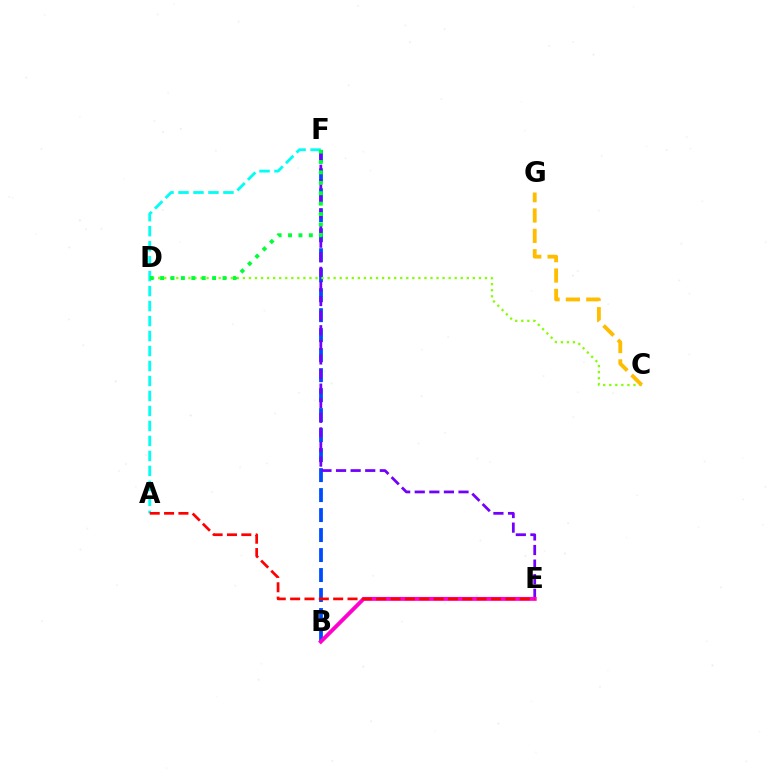{('B', 'F'): [{'color': '#004bff', 'line_style': 'dashed', 'thickness': 2.72}], ('E', 'F'): [{'color': '#7200ff', 'line_style': 'dashed', 'thickness': 1.98}], ('C', 'D'): [{'color': '#84ff00', 'line_style': 'dotted', 'thickness': 1.64}], ('B', 'E'): [{'color': '#ff00cf', 'line_style': 'solid', 'thickness': 2.8}], ('A', 'F'): [{'color': '#00fff6', 'line_style': 'dashed', 'thickness': 2.04}], ('A', 'E'): [{'color': '#ff0000', 'line_style': 'dashed', 'thickness': 1.95}], ('C', 'G'): [{'color': '#ffbd00', 'line_style': 'dashed', 'thickness': 2.77}], ('D', 'F'): [{'color': '#00ff39', 'line_style': 'dotted', 'thickness': 2.83}]}